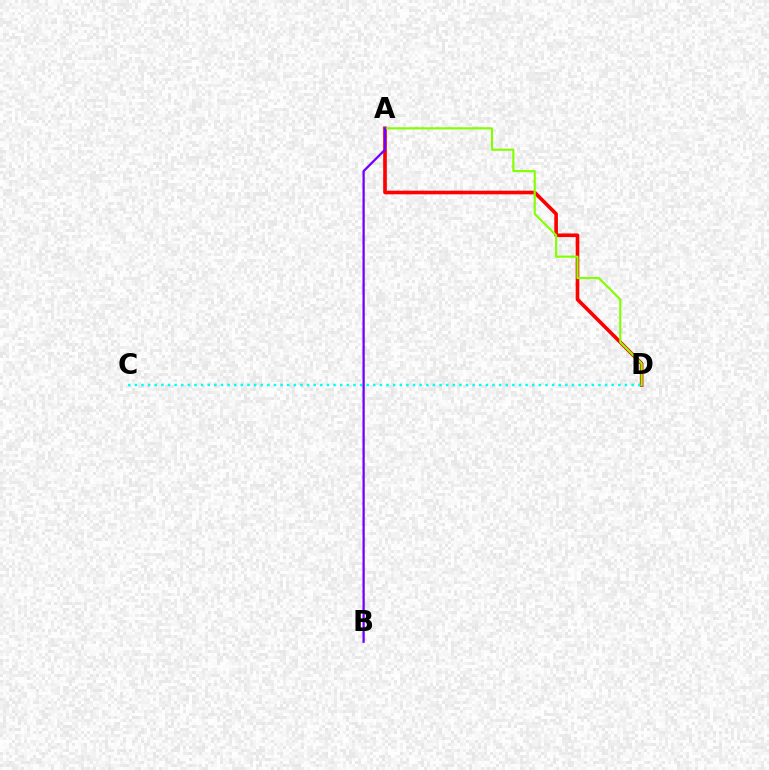{('A', 'D'): [{'color': '#ff0000', 'line_style': 'solid', 'thickness': 2.62}, {'color': '#84ff00', 'line_style': 'solid', 'thickness': 1.55}], ('C', 'D'): [{'color': '#00fff6', 'line_style': 'dotted', 'thickness': 1.8}], ('A', 'B'): [{'color': '#7200ff', 'line_style': 'solid', 'thickness': 1.64}]}